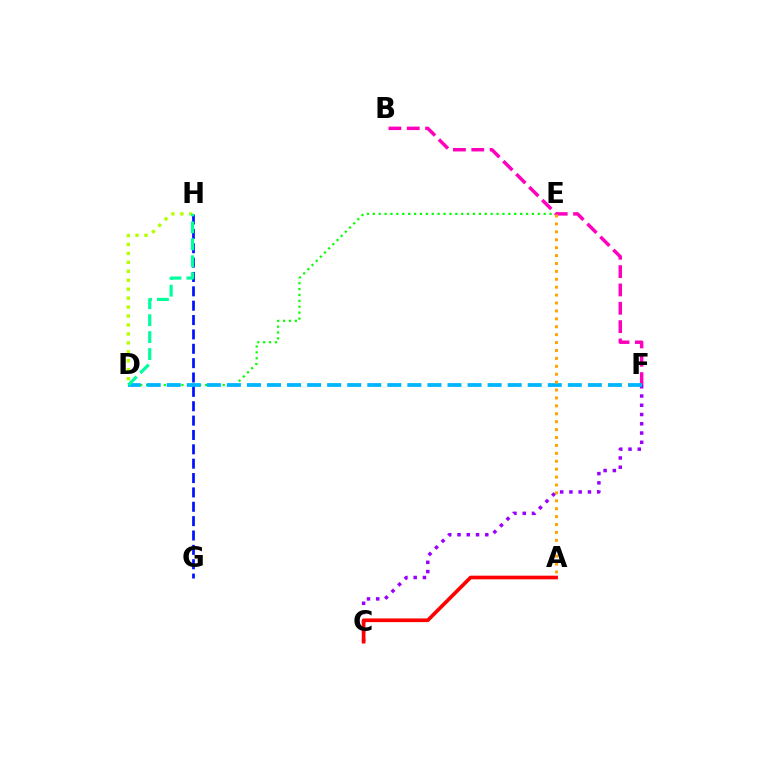{('C', 'F'): [{'color': '#9b00ff', 'line_style': 'dotted', 'thickness': 2.52}], ('D', 'E'): [{'color': '#08ff00', 'line_style': 'dotted', 'thickness': 1.6}], ('B', 'F'): [{'color': '#ff00bd', 'line_style': 'dashed', 'thickness': 2.49}], ('D', 'F'): [{'color': '#00b5ff', 'line_style': 'dashed', 'thickness': 2.72}], ('A', 'C'): [{'color': '#ff0000', 'line_style': 'solid', 'thickness': 2.64}], ('G', 'H'): [{'color': '#0010ff', 'line_style': 'dashed', 'thickness': 1.95}], ('D', 'H'): [{'color': '#b3ff00', 'line_style': 'dotted', 'thickness': 2.43}, {'color': '#00ff9d', 'line_style': 'dashed', 'thickness': 2.3}], ('A', 'E'): [{'color': '#ffa500', 'line_style': 'dotted', 'thickness': 2.15}]}